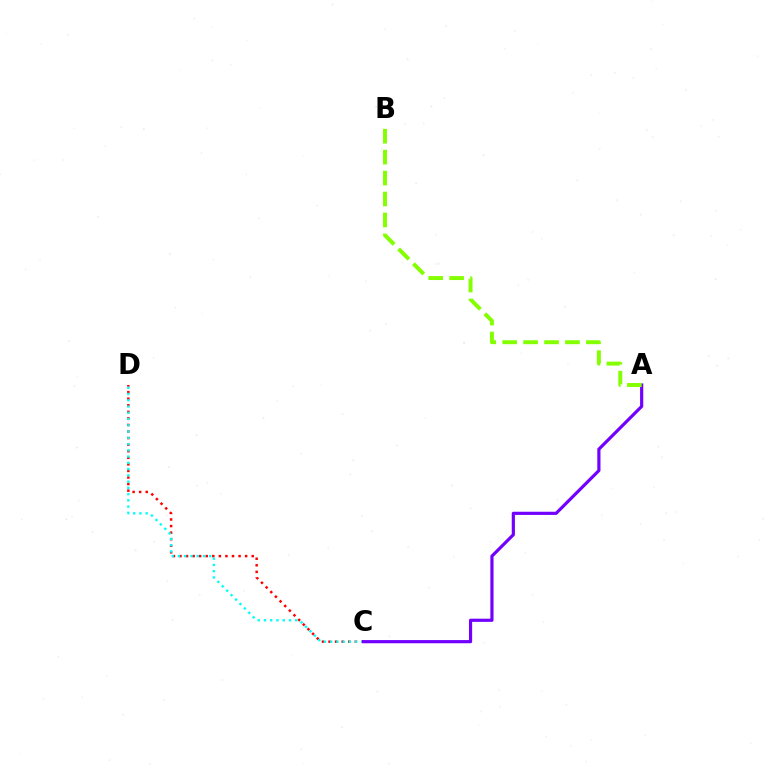{('C', 'D'): [{'color': '#ff0000', 'line_style': 'dotted', 'thickness': 1.78}, {'color': '#00fff6', 'line_style': 'dotted', 'thickness': 1.7}], ('A', 'C'): [{'color': '#7200ff', 'line_style': 'solid', 'thickness': 2.28}], ('A', 'B'): [{'color': '#84ff00', 'line_style': 'dashed', 'thickness': 2.84}]}